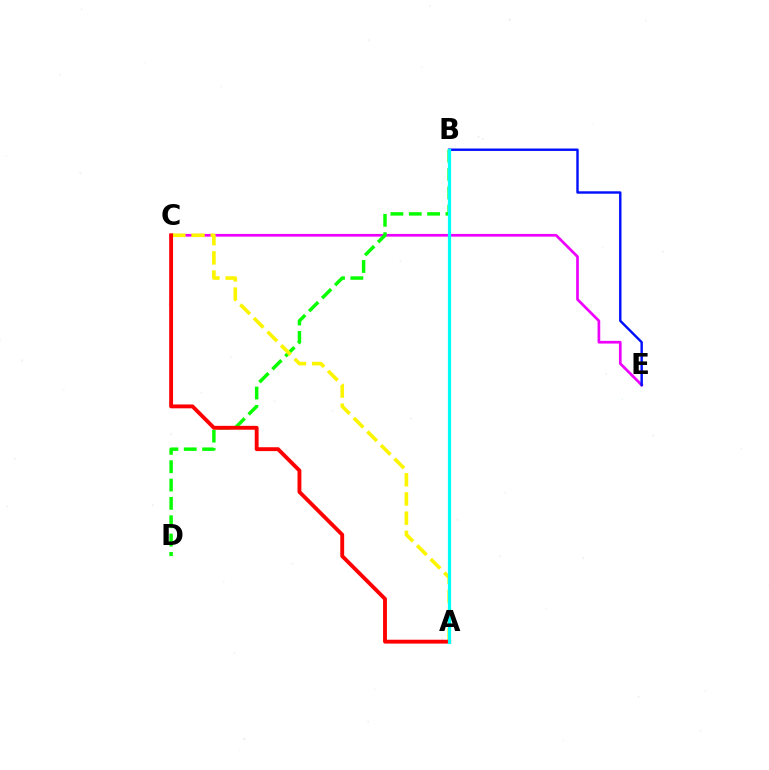{('C', 'E'): [{'color': '#ee00ff', 'line_style': 'solid', 'thickness': 1.94}], ('B', 'D'): [{'color': '#08ff00', 'line_style': 'dashed', 'thickness': 2.49}], ('A', 'C'): [{'color': '#fcf500', 'line_style': 'dashed', 'thickness': 2.61}, {'color': '#ff0000', 'line_style': 'solid', 'thickness': 2.79}], ('B', 'E'): [{'color': '#0010ff', 'line_style': 'solid', 'thickness': 1.75}], ('A', 'B'): [{'color': '#00fff6', 'line_style': 'solid', 'thickness': 2.32}]}